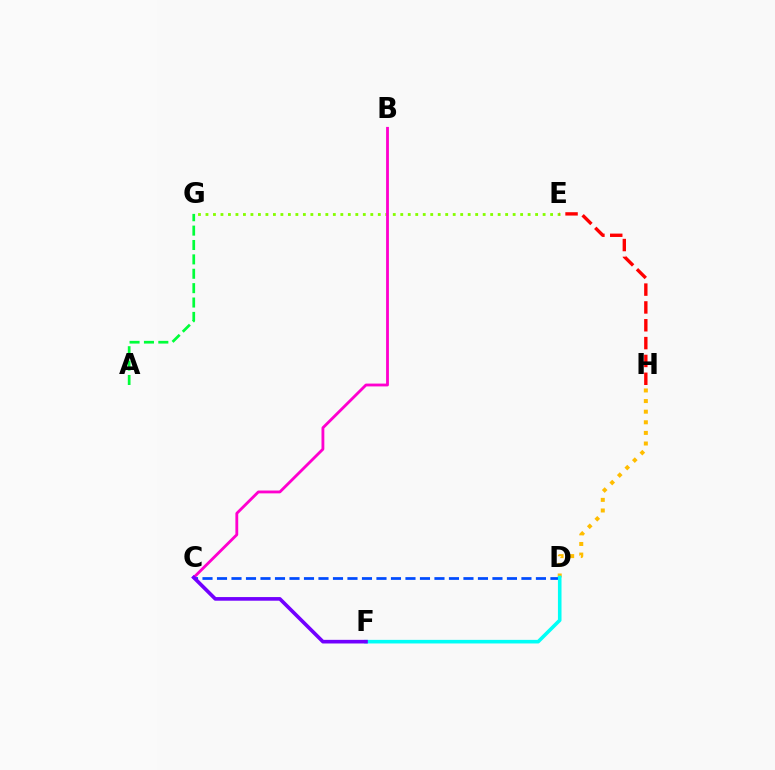{('E', 'G'): [{'color': '#84ff00', 'line_style': 'dotted', 'thickness': 2.04}], ('A', 'G'): [{'color': '#00ff39', 'line_style': 'dashed', 'thickness': 1.95}], ('B', 'C'): [{'color': '#ff00cf', 'line_style': 'solid', 'thickness': 2.04}], ('D', 'H'): [{'color': '#ffbd00', 'line_style': 'dotted', 'thickness': 2.88}], ('C', 'D'): [{'color': '#004bff', 'line_style': 'dashed', 'thickness': 1.97}], ('D', 'F'): [{'color': '#00fff6', 'line_style': 'solid', 'thickness': 2.58}], ('E', 'H'): [{'color': '#ff0000', 'line_style': 'dashed', 'thickness': 2.42}], ('C', 'F'): [{'color': '#7200ff', 'line_style': 'solid', 'thickness': 2.62}]}